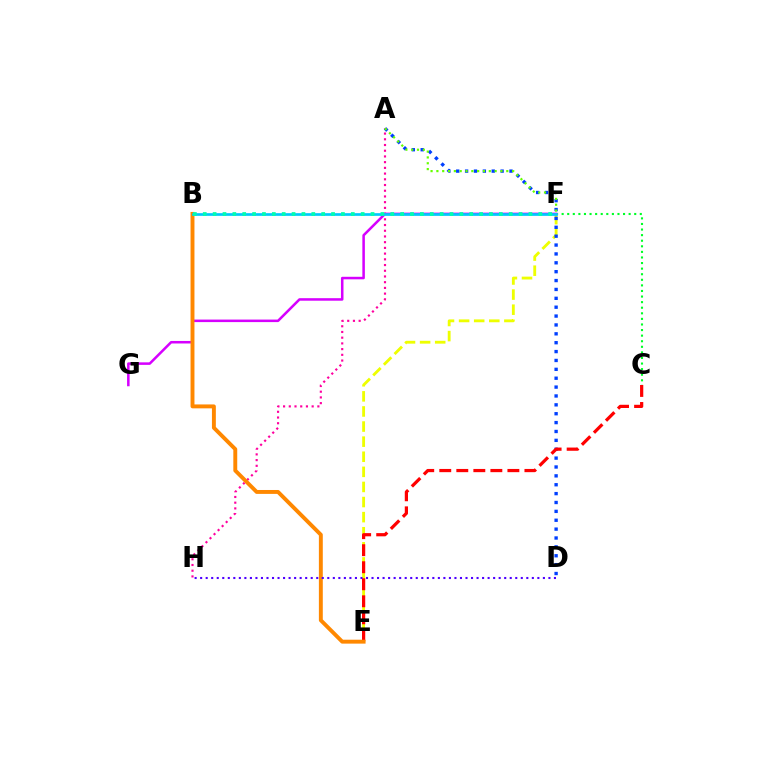{('C', 'F'): [{'color': '#00ff27', 'line_style': 'dotted', 'thickness': 1.52}], ('E', 'F'): [{'color': '#eeff00', 'line_style': 'dashed', 'thickness': 2.05}], ('A', 'H'): [{'color': '#ff00a0', 'line_style': 'dotted', 'thickness': 1.55}], ('F', 'G'): [{'color': '#d600ff', 'line_style': 'solid', 'thickness': 1.82}], ('A', 'D'): [{'color': '#003fff', 'line_style': 'dotted', 'thickness': 2.41}], ('C', 'E'): [{'color': '#ff0000', 'line_style': 'dashed', 'thickness': 2.31}], ('B', 'E'): [{'color': '#ff8800', 'line_style': 'solid', 'thickness': 2.82}], ('A', 'F'): [{'color': '#66ff00', 'line_style': 'dotted', 'thickness': 1.58}], ('B', 'F'): [{'color': '#00c7ff', 'line_style': 'solid', 'thickness': 1.93}, {'color': '#00ffaf', 'line_style': 'dotted', 'thickness': 2.68}], ('D', 'H'): [{'color': '#4f00ff', 'line_style': 'dotted', 'thickness': 1.5}]}